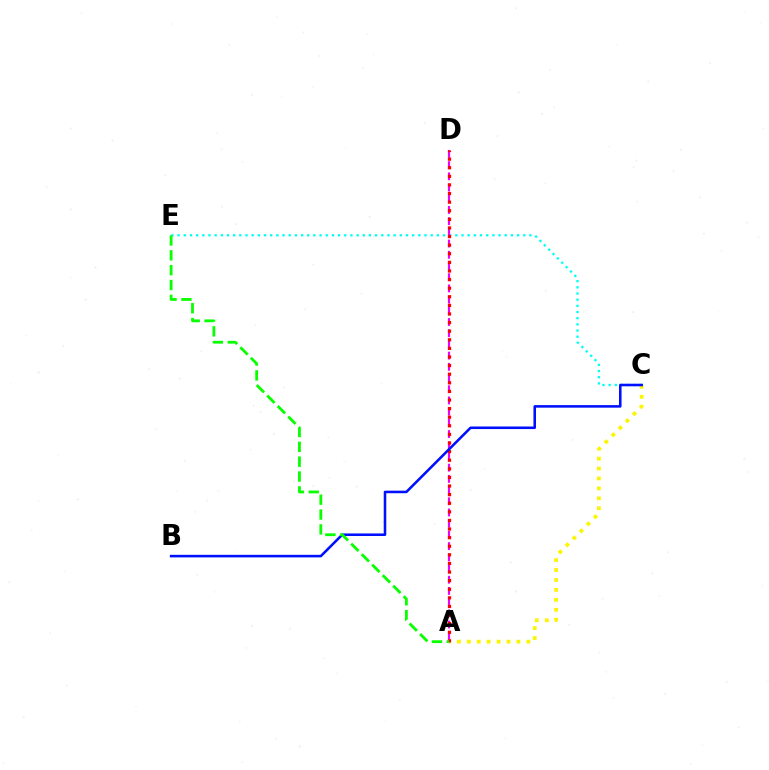{('C', 'E'): [{'color': '#00fff6', 'line_style': 'dotted', 'thickness': 1.68}], ('A', 'D'): [{'color': '#ee00ff', 'line_style': 'dashed', 'thickness': 1.52}, {'color': '#ff0000', 'line_style': 'dotted', 'thickness': 2.34}], ('A', 'C'): [{'color': '#fcf500', 'line_style': 'dotted', 'thickness': 2.7}], ('B', 'C'): [{'color': '#0010ff', 'line_style': 'solid', 'thickness': 1.84}], ('A', 'E'): [{'color': '#08ff00', 'line_style': 'dashed', 'thickness': 2.02}]}